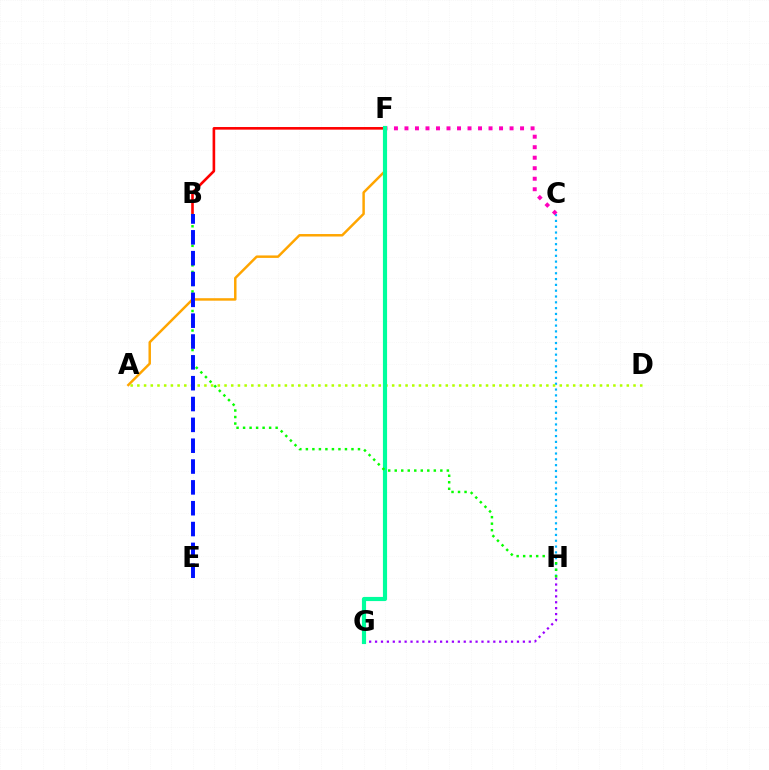{('C', 'H'): [{'color': '#00b5ff', 'line_style': 'dotted', 'thickness': 1.58}], ('G', 'H'): [{'color': '#9b00ff', 'line_style': 'dotted', 'thickness': 1.61}], ('A', 'F'): [{'color': '#ffa500', 'line_style': 'solid', 'thickness': 1.78}], ('B', 'F'): [{'color': '#ff0000', 'line_style': 'solid', 'thickness': 1.89}], ('C', 'F'): [{'color': '#ff00bd', 'line_style': 'dotted', 'thickness': 2.86}], ('A', 'D'): [{'color': '#b3ff00', 'line_style': 'dotted', 'thickness': 1.82}], ('F', 'G'): [{'color': '#00ff9d', 'line_style': 'solid', 'thickness': 2.99}], ('B', 'H'): [{'color': '#08ff00', 'line_style': 'dotted', 'thickness': 1.77}], ('B', 'E'): [{'color': '#0010ff', 'line_style': 'dashed', 'thickness': 2.83}]}